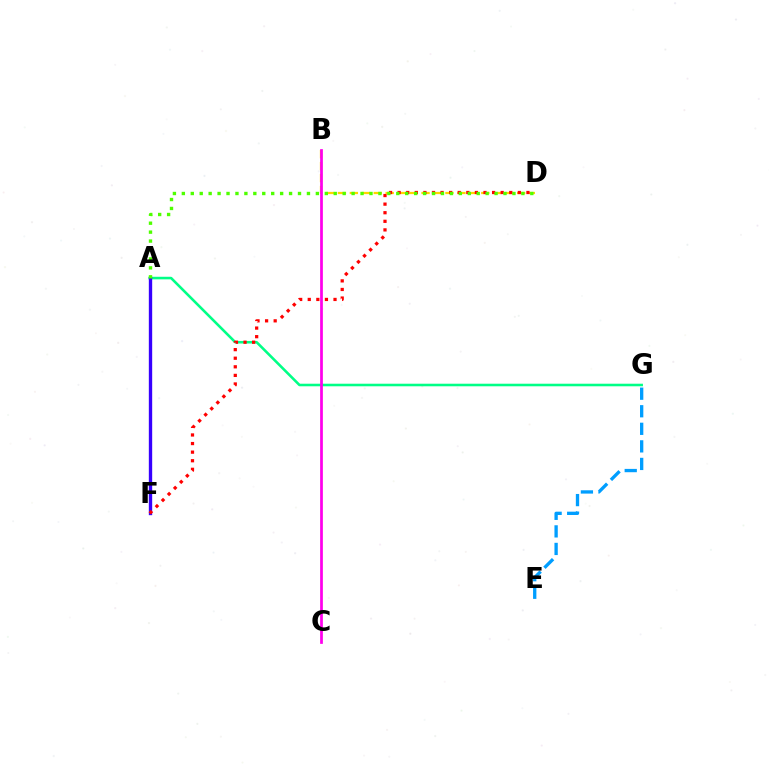{('B', 'D'): [{'color': '#ffd500', 'line_style': 'dashed', 'thickness': 1.62}], ('A', 'G'): [{'color': '#00ff86', 'line_style': 'solid', 'thickness': 1.85}], ('A', 'F'): [{'color': '#3700ff', 'line_style': 'solid', 'thickness': 2.41}], ('D', 'F'): [{'color': '#ff0000', 'line_style': 'dotted', 'thickness': 2.33}], ('B', 'C'): [{'color': '#ff00ed', 'line_style': 'solid', 'thickness': 1.97}], ('E', 'G'): [{'color': '#009eff', 'line_style': 'dashed', 'thickness': 2.39}], ('A', 'D'): [{'color': '#4fff00', 'line_style': 'dotted', 'thickness': 2.43}]}